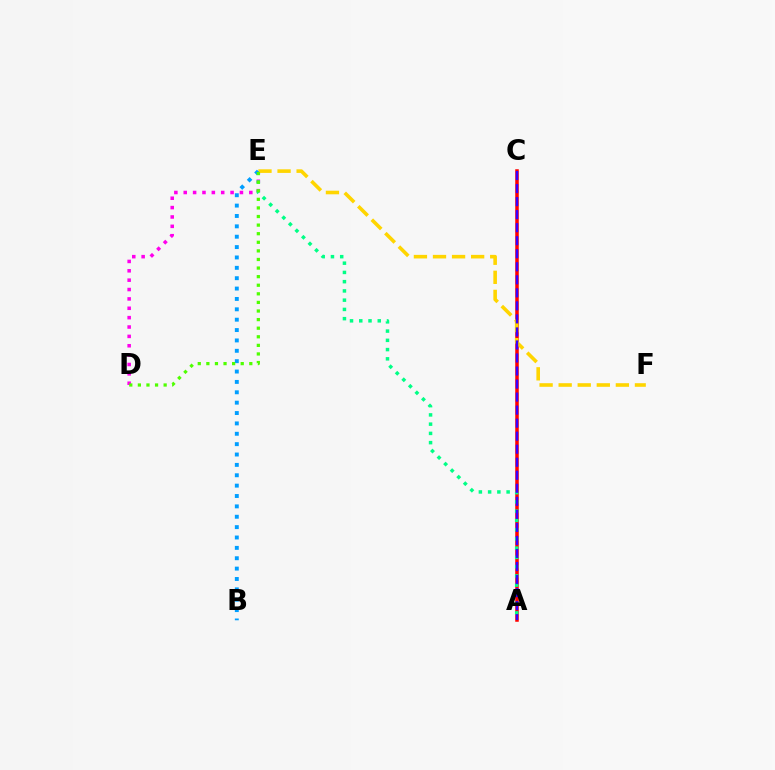{('A', 'C'): [{'color': '#ff0000', 'line_style': 'solid', 'thickness': 2.54}, {'color': '#3700ff', 'line_style': 'dashed', 'thickness': 1.77}], ('D', 'E'): [{'color': '#ff00ed', 'line_style': 'dotted', 'thickness': 2.55}, {'color': '#4fff00', 'line_style': 'dotted', 'thickness': 2.33}], ('A', 'E'): [{'color': '#00ff86', 'line_style': 'dotted', 'thickness': 2.51}], ('E', 'F'): [{'color': '#ffd500', 'line_style': 'dashed', 'thickness': 2.59}], ('B', 'E'): [{'color': '#009eff', 'line_style': 'dotted', 'thickness': 2.82}]}